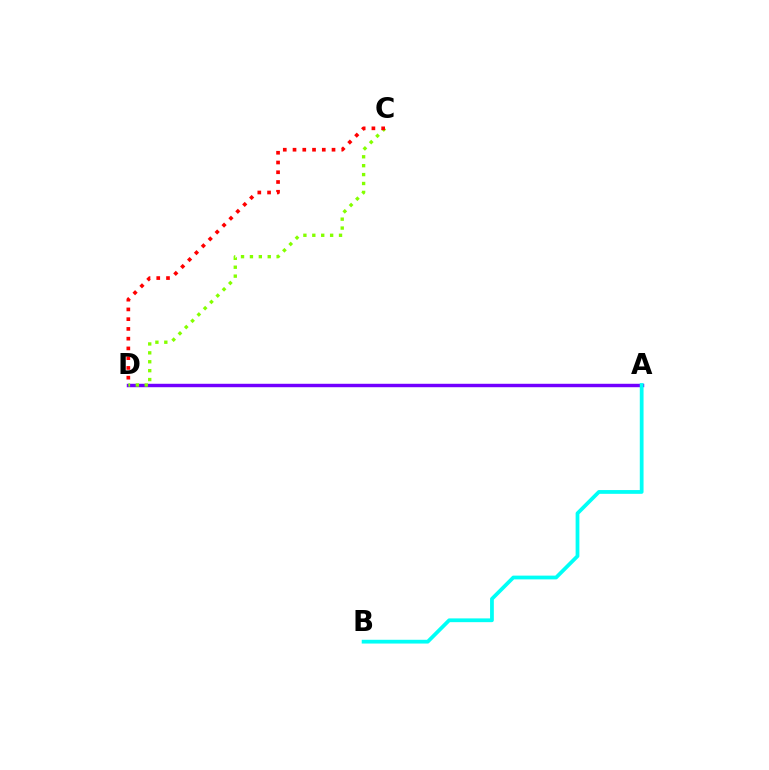{('A', 'D'): [{'color': '#7200ff', 'line_style': 'solid', 'thickness': 2.47}], ('C', 'D'): [{'color': '#84ff00', 'line_style': 'dotted', 'thickness': 2.42}, {'color': '#ff0000', 'line_style': 'dotted', 'thickness': 2.65}], ('A', 'B'): [{'color': '#00fff6', 'line_style': 'solid', 'thickness': 2.71}]}